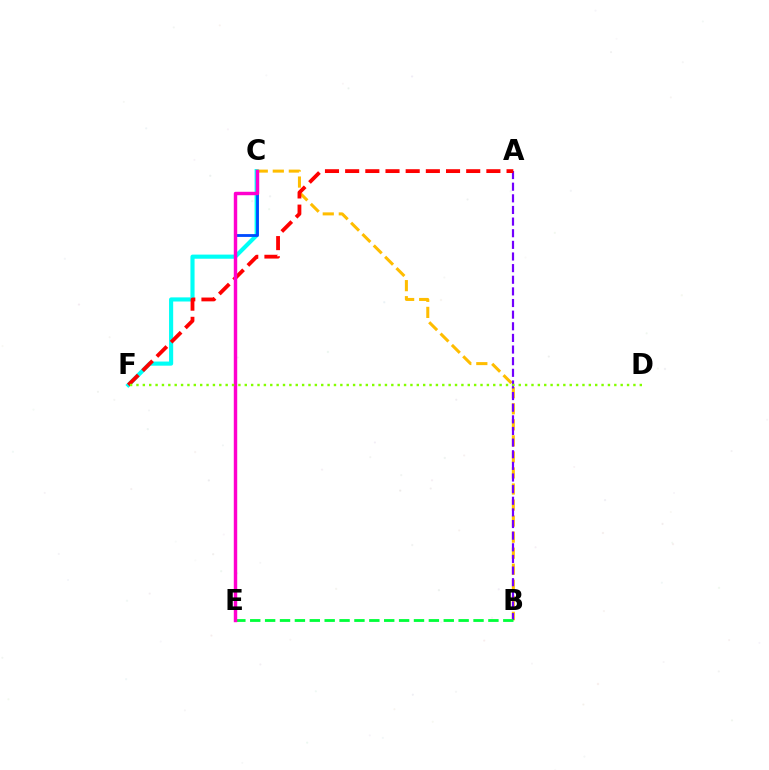{('C', 'F'): [{'color': '#00fff6', 'line_style': 'solid', 'thickness': 2.97}], ('B', 'C'): [{'color': '#ffbd00', 'line_style': 'dashed', 'thickness': 2.18}], ('C', 'E'): [{'color': '#004bff', 'line_style': 'solid', 'thickness': 2.04}, {'color': '#ff00cf', 'line_style': 'solid', 'thickness': 2.47}], ('A', 'B'): [{'color': '#7200ff', 'line_style': 'dashed', 'thickness': 1.58}], ('B', 'E'): [{'color': '#00ff39', 'line_style': 'dashed', 'thickness': 2.02}], ('A', 'F'): [{'color': '#ff0000', 'line_style': 'dashed', 'thickness': 2.74}], ('D', 'F'): [{'color': '#84ff00', 'line_style': 'dotted', 'thickness': 1.73}]}